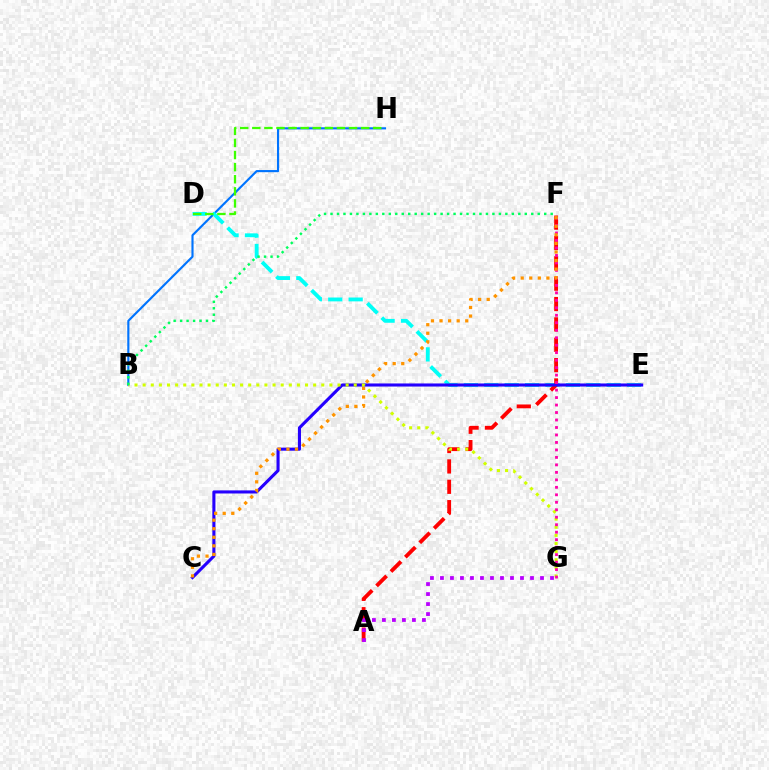{('B', 'H'): [{'color': '#0074ff', 'line_style': 'solid', 'thickness': 1.54}], ('D', 'E'): [{'color': '#00fff6', 'line_style': 'dashed', 'thickness': 2.77}], ('A', 'F'): [{'color': '#ff0000', 'line_style': 'dashed', 'thickness': 2.77}], ('C', 'E'): [{'color': '#2500ff', 'line_style': 'solid', 'thickness': 2.22}], ('D', 'H'): [{'color': '#3dff00', 'line_style': 'dashed', 'thickness': 1.64}], ('B', 'G'): [{'color': '#d1ff00', 'line_style': 'dotted', 'thickness': 2.21}], ('B', 'F'): [{'color': '#00ff5c', 'line_style': 'dotted', 'thickness': 1.76}], ('A', 'G'): [{'color': '#b900ff', 'line_style': 'dotted', 'thickness': 2.72}], ('F', 'G'): [{'color': '#ff00ac', 'line_style': 'dotted', 'thickness': 2.03}], ('C', 'F'): [{'color': '#ff9400', 'line_style': 'dotted', 'thickness': 2.33}]}